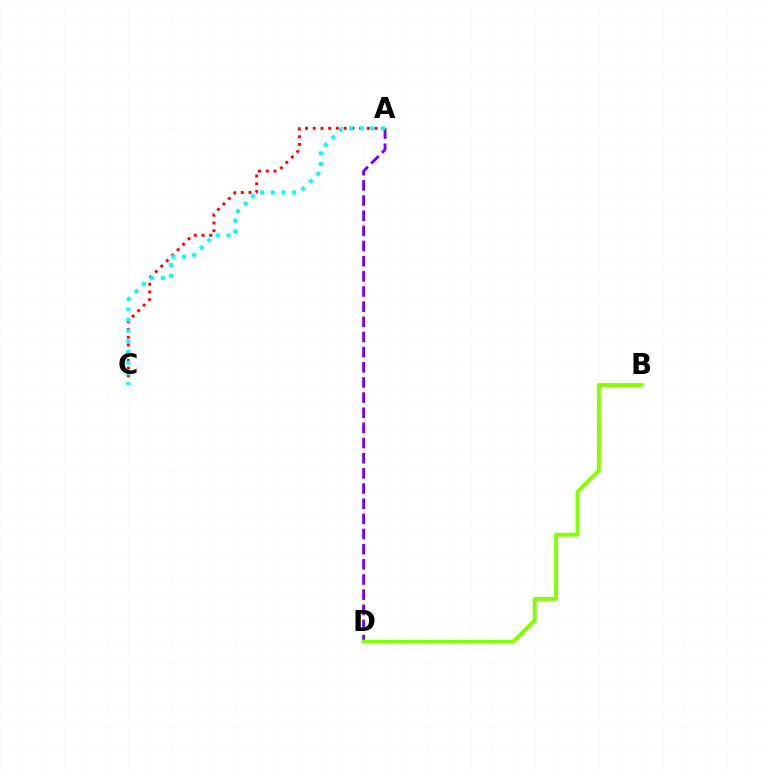{('A', 'C'): [{'color': '#ff0000', 'line_style': 'dotted', 'thickness': 2.1}, {'color': '#00fff6', 'line_style': 'dotted', 'thickness': 2.9}], ('A', 'D'): [{'color': '#7200ff', 'line_style': 'dashed', 'thickness': 2.06}], ('B', 'D'): [{'color': '#84ff00', 'line_style': 'solid', 'thickness': 2.82}]}